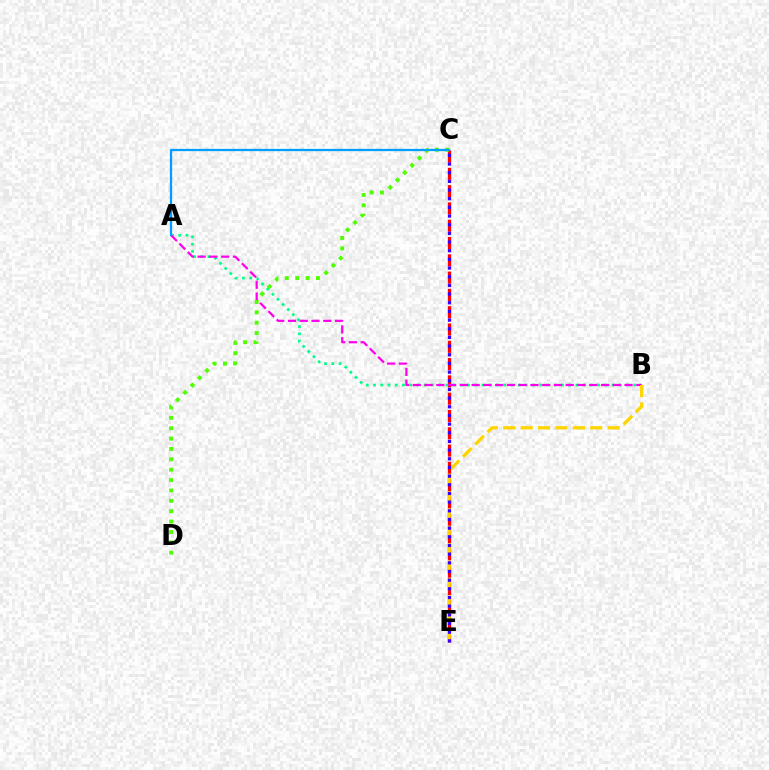{('C', 'E'): [{'color': '#ff0000', 'line_style': 'dashed', 'thickness': 2.35}, {'color': '#3700ff', 'line_style': 'dotted', 'thickness': 2.36}], ('A', 'B'): [{'color': '#00ff86', 'line_style': 'dotted', 'thickness': 1.96}, {'color': '#ff00ed', 'line_style': 'dashed', 'thickness': 1.6}], ('C', 'D'): [{'color': '#4fff00', 'line_style': 'dotted', 'thickness': 2.82}], ('B', 'E'): [{'color': '#ffd500', 'line_style': 'dashed', 'thickness': 2.36}], ('A', 'C'): [{'color': '#009eff', 'line_style': 'solid', 'thickness': 1.64}]}